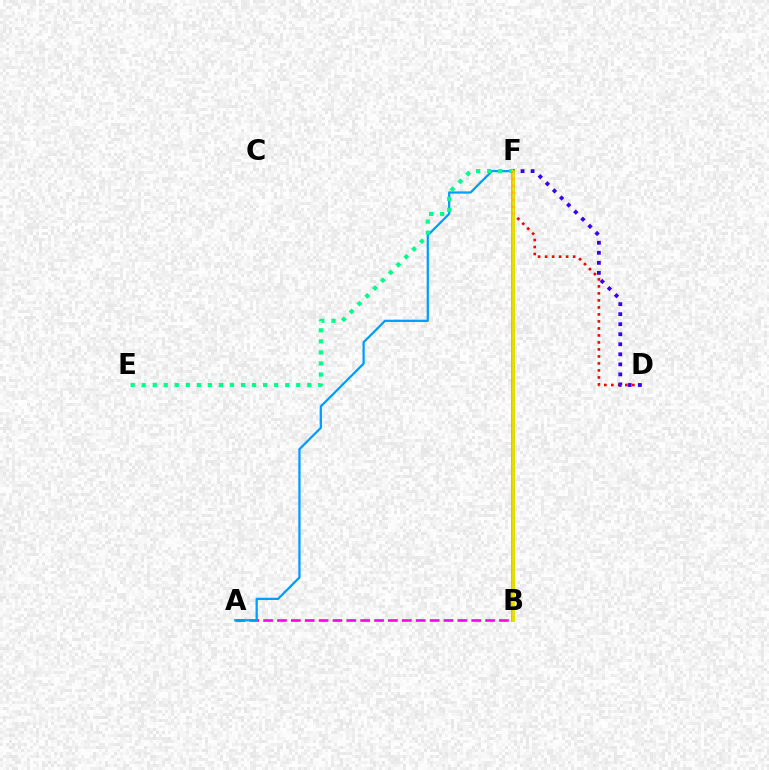{('A', 'B'): [{'color': '#ff00ed', 'line_style': 'dashed', 'thickness': 1.88}], ('A', 'F'): [{'color': '#009eff', 'line_style': 'solid', 'thickness': 1.62}], ('E', 'F'): [{'color': '#00ff86', 'line_style': 'dotted', 'thickness': 3.0}], ('B', 'F'): [{'color': '#4fff00', 'line_style': 'solid', 'thickness': 2.7}, {'color': '#ffd500', 'line_style': 'solid', 'thickness': 1.89}], ('D', 'F'): [{'color': '#ff0000', 'line_style': 'dotted', 'thickness': 1.9}, {'color': '#3700ff', 'line_style': 'dotted', 'thickness': 2.73}]}